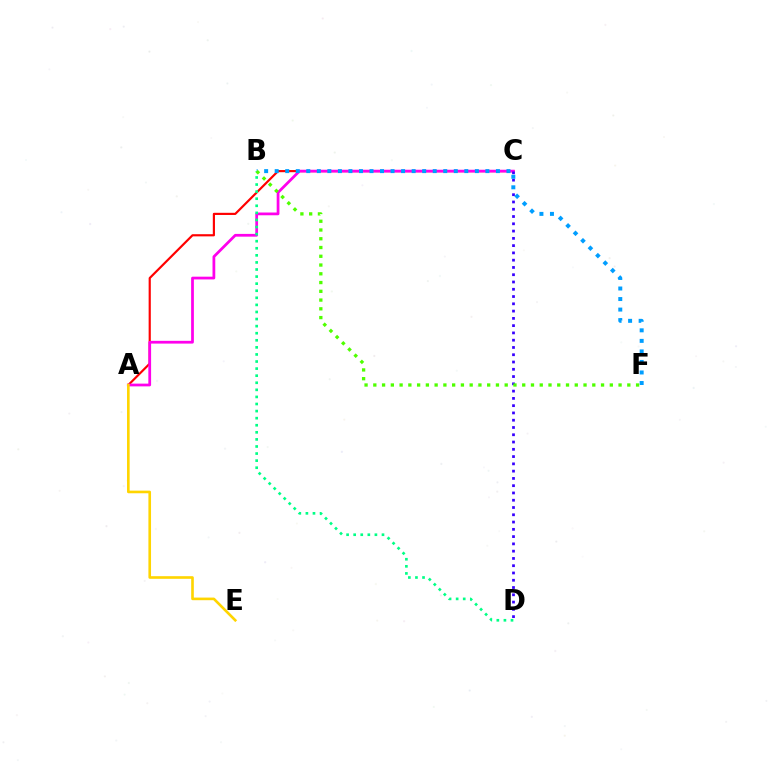{('A', 'C'): [{'color': '#ff0000', 'line_style': 'solid', 'thickness': 1.56}, {'color': '#ff00ed', 'line_style': 'solid', 'thickness': 1.98}], ('B', 'D'): [{'color': '#00ff86', 'line_style': 'dotted', 'thickness': 1.92}], ('C', 'D'): [{'color': '#3700ff', 'line_style': 'dotted', 'thickness': 1.98}], ('A', 'E'): [{'color': '#ffd500', 'line_style': 'solid', 'thickness': 1.89}], ('B', 'F'): [{'color': '#009eff', 'line_style': 'dotted', 'thickness': 2.86}, {'color': '#4fff00', 'line_style': 'dotted', 'thickness': 2.38}]}